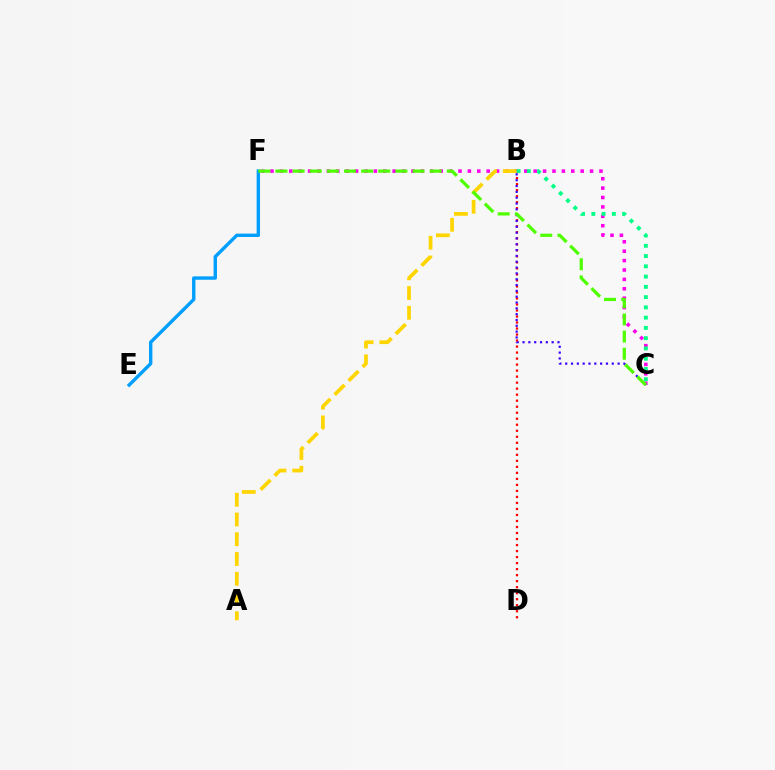{('B', 'D'): [{'color': '#ff0000', 'line_style': 'dotted', 'thickness': 1.63}], ('C', 'F'): [{'color': '#ff00ed', 'line_style': 'dotted', 'thickness': 2.55}, {'color': '#4fff00', 'line_style': 'dashed', 'thickness': 2.33}], ('B', 'C'): [{'color': '#3700ff', 'line_style': 'dotted', 'thickness': 1.58}, {'color': '#00ff86', 'line_style': 'dotted', 'thickness': 2.79}], ('E', 'F'): [{'color': '#009eff', 'line_style': 'solid', 'thickness': 2.44}], ('A', 'B'): [{'color': '#ffd500', 'line_style': 'dashed', 'thickness': 2.68}]}